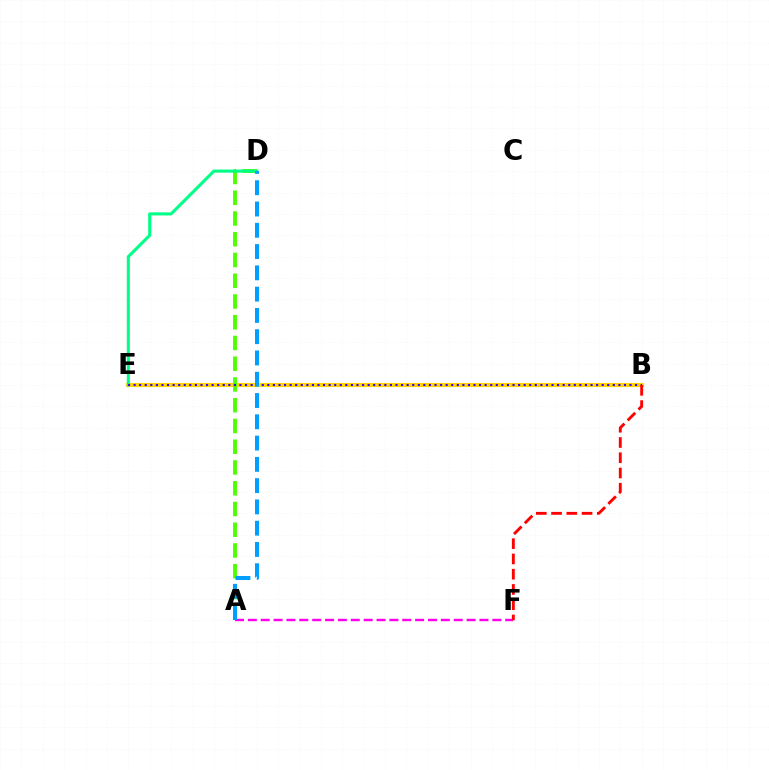{('B', 'E'): [{'color': '#ffd500', 'line_style': 'solid', 'thickness': 2.96}, {'color': '#3700ff', 'line_style': 'dotted', 'thickness': 1.51}], ('A', 'D'): [{'color': '#4fff00', 'line_style': 'dashed', 'thickness': 2.82}, {'color': '#009eff', 'line_style': 'dashed', 'thickness': 2.89}], ('A', 'F'): [{'color': '#ff00ed', 'line_style': 'dashed', 'thickness': 1.75}], ('D', 'E'): [{'color': '#00ff86', 'line_style': 'solid', 'thickness': 2.22}], ('B', 'F'): [{'color': '#ff0000', 'line_style': 'dashed', 'thickness': 2.07}]}